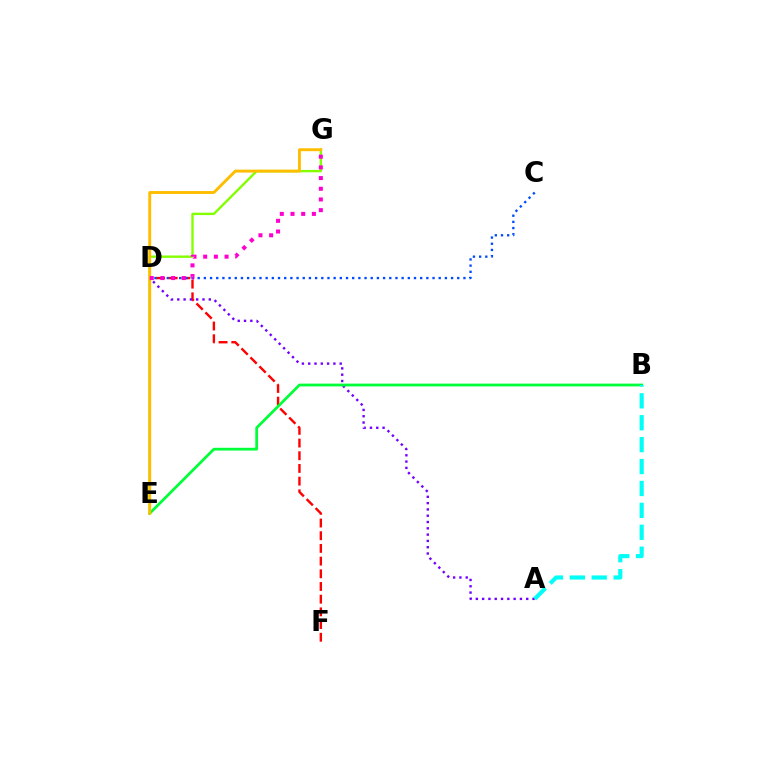{('D', 'F'): [{'color': '#ff0000', 'line_style': 'dashed', 'thickness': 1.72}], ('E', 'G'): [{'color': '#84ff00', 'line_style': 'solid', 'thickness': 1.71}, {'color': '#ffbd00', 'line_style': 'solid', 'thickness': 2.09}], ('C', 'D'): [{'color': '#004bff', 'line_style': 'dotted', 'thickness': 1.68}], ('A', 'D'): [{'color': '#7200ff', 'line_style': 'dotted', 'thickness': 1.71}], ('B', 'E'): [{'color': '#00ff39', 'line_style': 'solid', 'thickness': 1.98}], ('D', 'G'): [{'color': '#ff00cf', 'line_style': 'dotted', 'thickness': 2.9}], ('A', 'B'): [{'color': '#00fff6', 'line_style': 'dashed', 'thickness': 2.98}]}